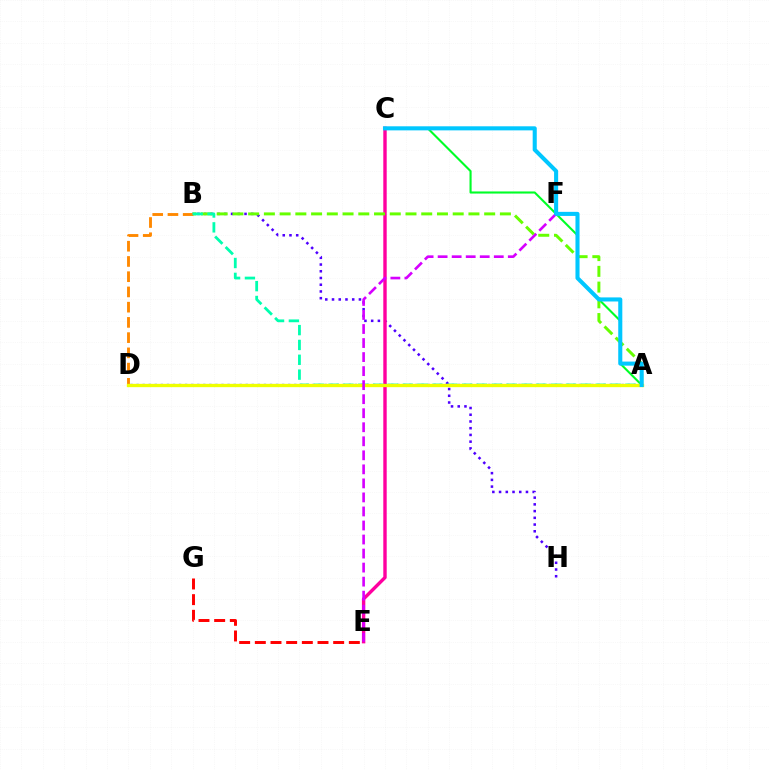{('B', 'H'): [{'color': '#4f00ff', 'line_style': 'dotted', 'thickness': 1.83}], ('C', 'E'): [{'color': '#ff00a0', 'line_style': 'solid', 'thickness': 2.45}], ('A', 'C'): [{'color': '#00ff27', 'line_style': 'solid', 'thickness': 1.51}, {'color': '#00c7ff', 'line_style': 'solid', 'thickness': 2.94}], ('A', 'B'): [{'color': '#66ff00', 'line_style': 'dashed', 'thickness': 2.14}, {'color': '#00ffaf', 'line_style': 'dashed', 'thickness': 2.02}], ('E', 'G'): [{'color': '#ff0000', 'line_style': 'dashed', 'thickness': 2.13}], ('B', 'D'): [{'color': '#ff8800', 'line_style': 'dashed', 'thickness': 2.07}], ('A', 'D'): [{'color': '#003fff', 'line_style': 'dotted', 'thickness': 1.65}, {'color': '#eeff00', 'line_style': 'solid', 'thickness': 2.39}], ('E', 'F'): [{'color': '#d600ff', 'line_style': 'dashed', 'thickness': 1.91}]}